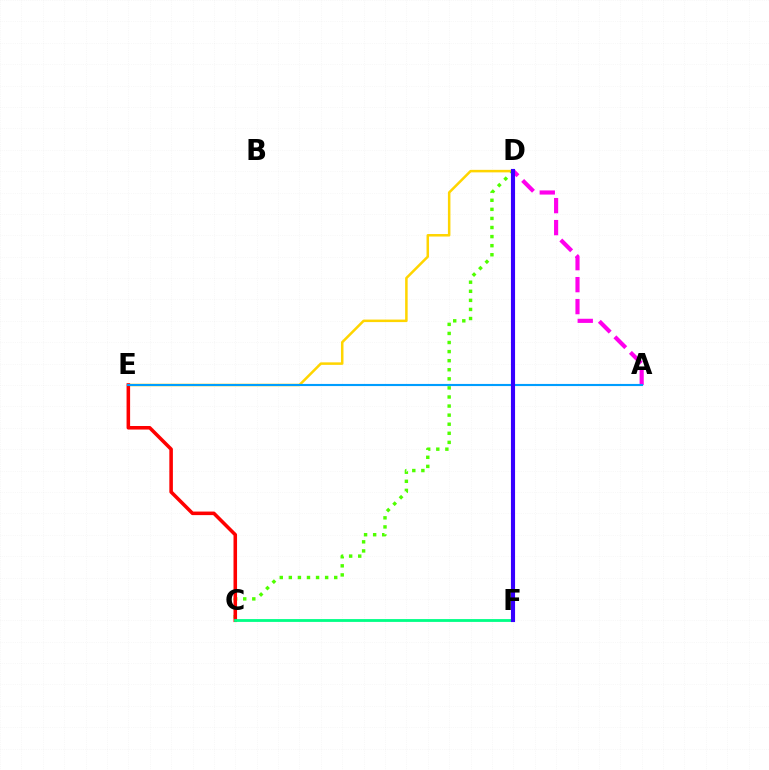{('D', 'E'): [{'color': '#ffd500', 'line_style': 'solid', 'thickness': 1.81}], ('C', 'D'): [{'color': '#4fff00', 'line_style': 'dotted', 'thickness': 2.47}], ('C', 'E'): [{'color': '#ff0000', 'line_style': 'solid', 'thickness': 2.56}], ('A', 'D'): [{'color': '#ff00ed', 'line_style': 'dashed', 'thickness': 2.98}], ('C', 'F'): [{'color': '#00ff86', 'line_style': 'solid', 'thickness': 2.03}], ('A', 'E'): [{'color': '#009eff', 'line_style': 'solid', 'thickness': 1.53}], ('D', 'F'): [{'color': '#3700ff', 'line_style': 'solid', 'thickness': 2.96}]}